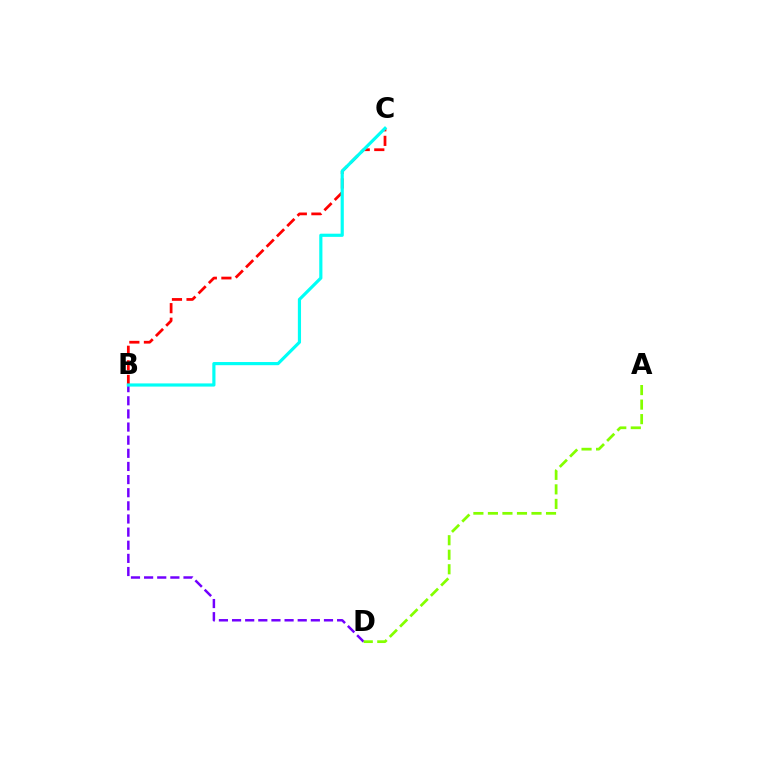{('B', 'D'): [{'color': '#7200ff', 'line_style': 'dashed', 'thickness': 1.78}], ('A', 'D'): [{'color': '#84ff00', 'line_style': 'dashed', 'thickness': 1.97}], ('B', 'C'): [{'color': '#ff0000', 'line_style': 'dashed', 'thickness': 1.98}, {'color': '#00fff6', 'line_style': 'solid', 'thickness': 2.28}]}